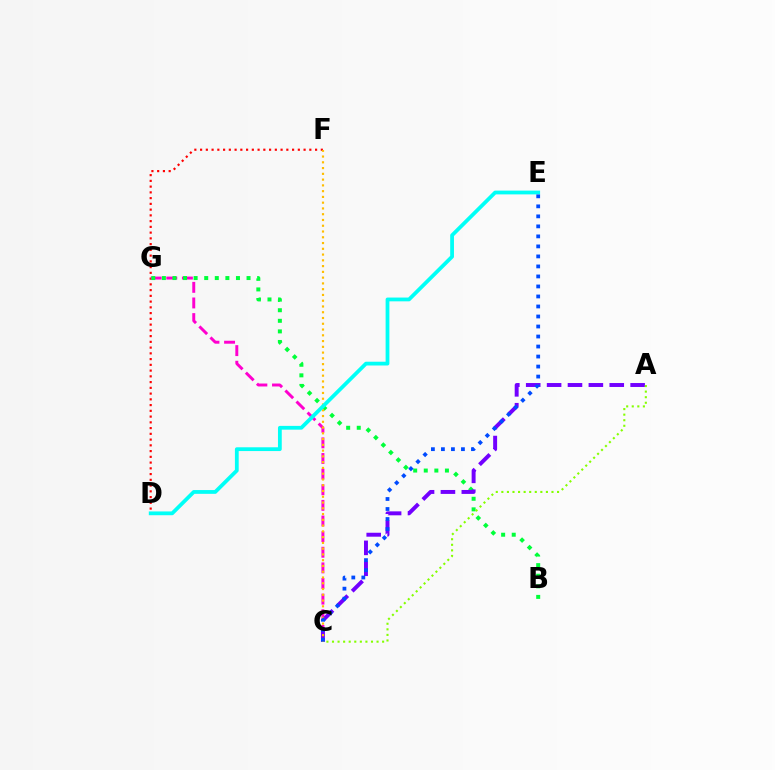{('D', 'F'): [{'color': '#ff0000', 'line_style': 'dotted', 'thickness': 1.56}], ('C', 'G'): [{'color': '#ff00cf', 'line_style': 'dashed', 'thickness': 2.12}], ('B', 'G'): [{'color': '#00ff39', 'line_style': 'dotted', 'thickness': 2.88}], ('A', 'C'): [{'color': '#7200ff', 'line_style': 'dashed', 'thickness': 2.84}, {'color': '#84ff00', 'line_style': 'dotted', 'thickness': 1.51}], ('C', 'F'): [{'color': '#ffbd00', 'line_style': 'dotted', 'thickness': 1.57}], ('D', 'E'): [{'color': '#00fff6', 'line_style': 'solid', 'thickness': 2.72}], ('C', 'E'): [{'color': '#004bff', 'line_style': 'dotted', 'thickness': 2.72}]}